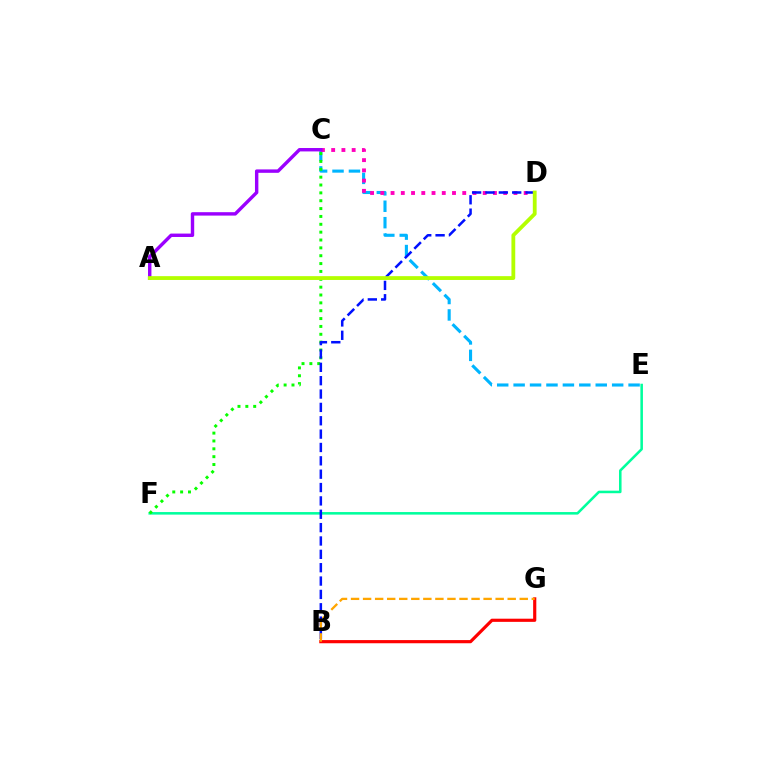{('C', 'E'): [{'color': '#00b5ff', 'line_style': 'dashed', 'thickness': 2.23}], ('E', 'F'): [{'color': '#00ff9d', 'line_style': 'solid', 'thickness': 1.84}], ('B', 'G'): [{'color': '#ff0000', 'line_style': 'solid', 'thickness': 2.28}, {'color': '#ffa500', 'line_style': 'dashed', 'thickness': 1.64}], ('C', 'D'): [{'color': '#ff00bd', 'line_style': 'dotted', 'thickness': 2.78}], ('C', 'F'): [{'color': '#08ff00', 'line_style': 'dotted', 'thickness': 2.13}], ('A', 'C'): [{'color': '#9b00ff', 'line_style': 'solid', 'thickness': 2.45}], ('B', 'D'): [{'color': '#0010ff', 'line_style': 'dashed', 'thickness': 1.81}], ('A', 'D'): [{'color': '#b3ff00', 'line_style': 'solid', 'thickness': 2.75}]}